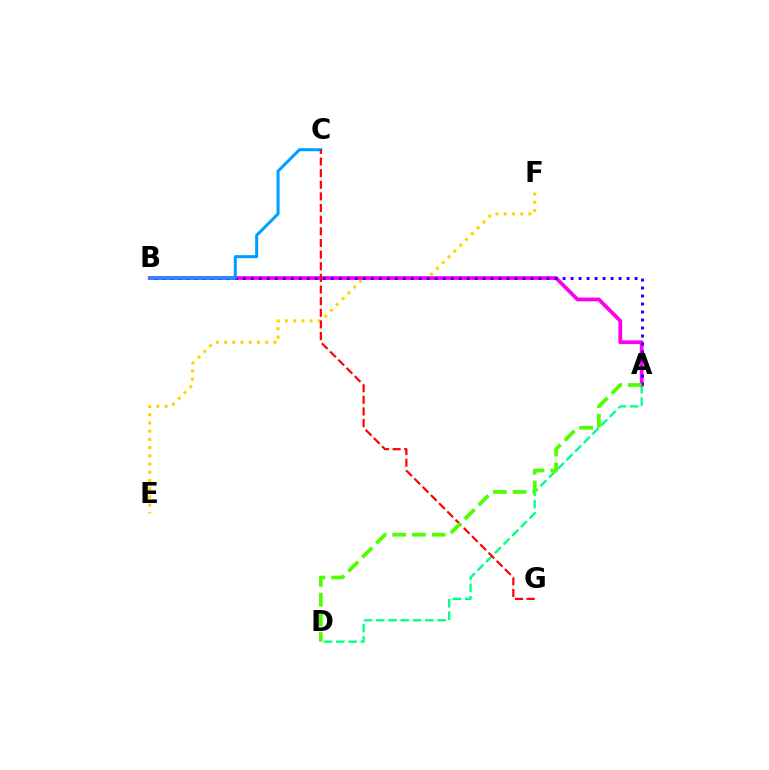{('E', 'F'): [{'color': '#ffd500', 'line_style': 'dotted', 'thickness': 2.23}], ('A', 'D'): [{'color': '#00ff86', 'line_style': 'dashed', 'thickness': 1.67}, {'color': '#4fff00', 'line_style': 'dashed', 'thickness': 2.68}], ('A', 'B'): [{'color': '#ff00ed', 'line_style': 'solid', 'thickness': 2.71}, {'color': '#3700ff', 'line_style': 'dotted', 'thickness': 2.17}], ('B', 'C'): [{'color': '#009eff', 'line_style': 'solid', 'thickness': 2.18}], ('C', 'G'): [{'color': '#ff0000', 'line_style': 'dashed', 'thickness': 1.58}]}